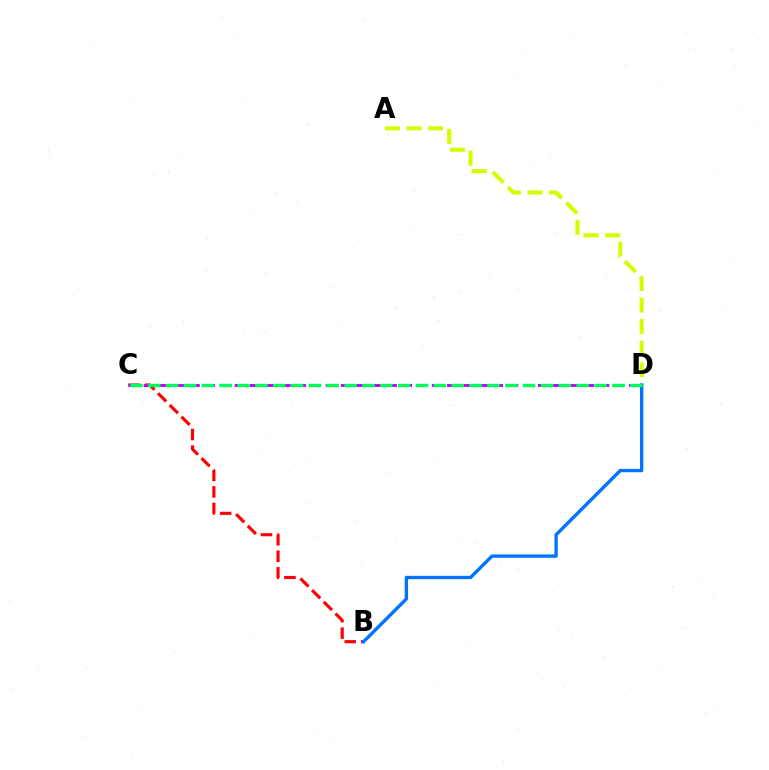{('B', 'C'): [{'color': '#ff0000', 'line_style': 'dashed', 'thickness': 2.25}], ('A', 'D'): [{'color': '#d1ff00', 'line_style': 'dashed', 'thickness': 2.93}], ('B', 'D'): [{'color': '#0074ff', 'line_style': 'solid', 'thickness': 2.41}], ('C', 'D'): [{'color': '#b900ff', 'line_style': 'dashed', 'thickness': 2.06}, {'color': '#00ff5c', 'line_style': 'dashed', 'thickness': 2.43}]}